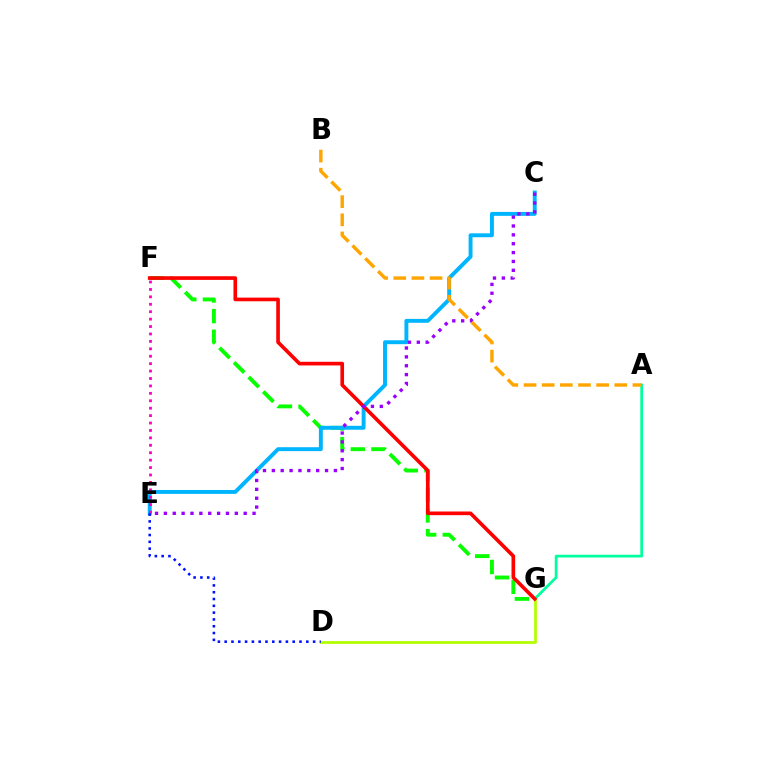{('D', 'G'): [{'color': '#b3ff00', 'line_style': 'solid', 'thickness': 1.99}], ('F', 'G'): [{'color': '#08ff00', 'line_style': 'dashed', 'thickness': 2.8}, {'color': '#ff0000', 'line_style': 'solid', 'thickness': 2.63}], ('C', 'E'): [{'color': '#00b5ff', 'line_style': 'solid', 'thickness': 2.82}, {'color': '#9b00ff', 'line_style': 'dotted', 'thickness': 2.41}], ('A', 'G'): [{'color': '#00ff9d', 'line_style': 'solid', 'thickness': 1.97}], ('A', 'B'): [{'color': '#ffa500', 'line_style': 'dashed', 'thickness': 2.47}], ('E', 'F'): [{'color': '#ff00bd', 'line_style': 'dotted', 'thickness': 2.02}], ('D', 'E'): [{'color': '#0010ff', 'line_style': 'dotted', 'thickness': 1.85}]}